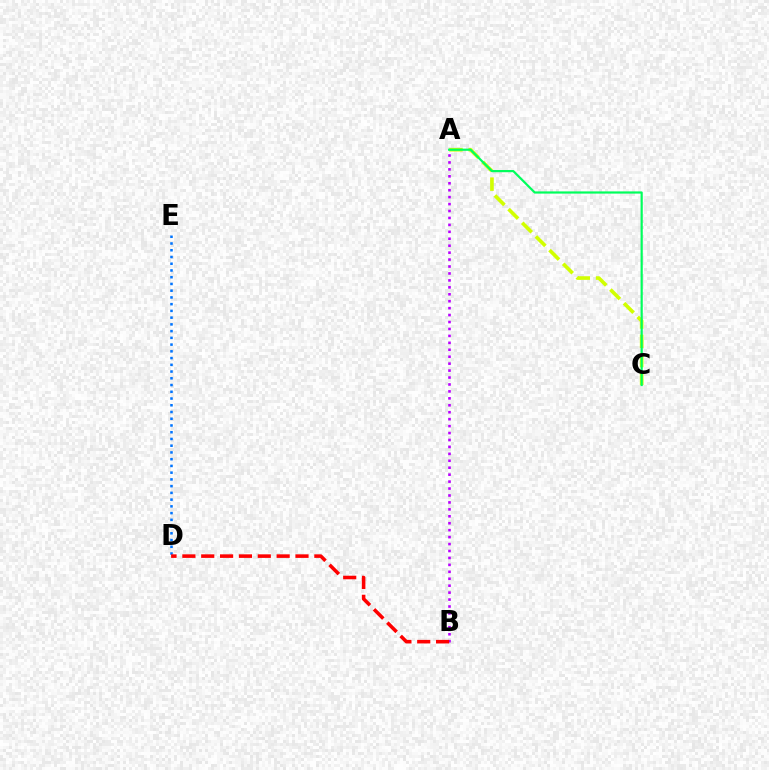{('D', 'E'): [{'color': '#0074ff', 'line_style': 'dotted', 'thickness': 1.83}], ('A', 'C'): [{'color': '#d1ff00', 'line_style': 'dashed', 'thickness': 2.62}, {'color': '#00ff5c', 'line_style': 'solid', 'thickness': 1.58}], ('A', 'B'): [{'color': '#b900ff', 'line_style': 'dotted', 'thickness': 1.89}], ('B', 'D'): [{'color': '#ff0000', 'line_style': 'dashed', 'thickness': 2.56}]}